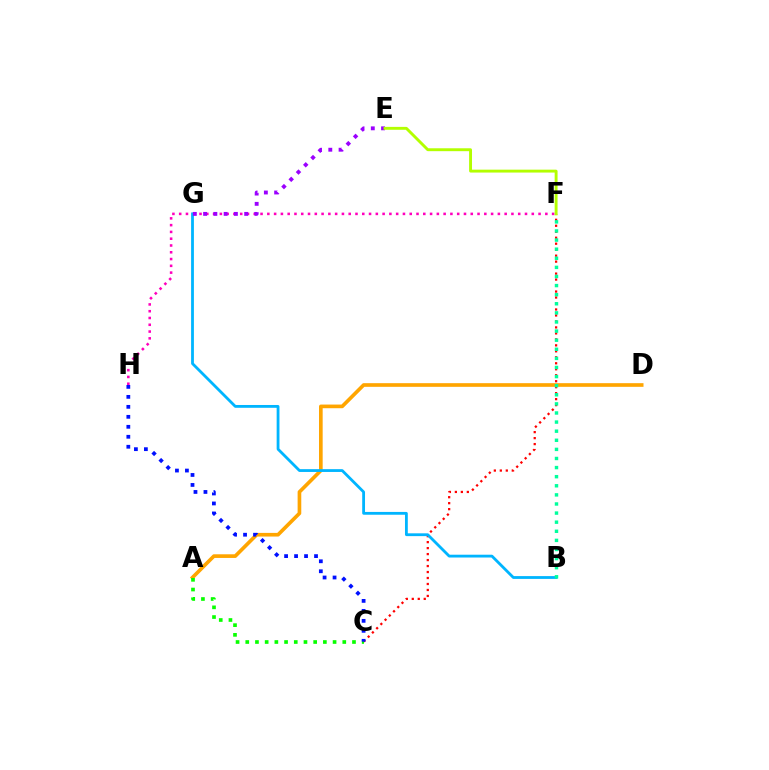{('F', 'H'): [{'color': '#ff00bd', 'line_style': 'dotted', 'thickness': 1.84}], ('A', 'D'): [{'color': '#ffa500', 'line_style': 'solid', 'thickness': 2.63}], ('C', 'F'): [{'color': '#ff0000', 'line_style': 'dotted', 'thickness': 1.62}], ('B', 'G'): [{'color': '#00b5ff', 'line_style': 'solid', 'thickness': 2.02}], ('A', 'C'): [{'color': '#08ff00', 'line_style': 'dotted', 'thickness': 2.64}], ('C', 'H'): [{'color': '#0010ff', 'line_style': 'dotted', 'thickness': 2.71}], ('E', 'G'): [{'color': '#9b00ff', 'line_style': 'dotted', 'thickness': 2.79}], ('B', 'F'): [{'color': '#00ff9d', 'line_style': 'dotted', 'thickness': 2.47}], ('E', 'F'): [{'color': '#b3ff00', 'line_style': 'solid', 'thickness': 2.09}]}